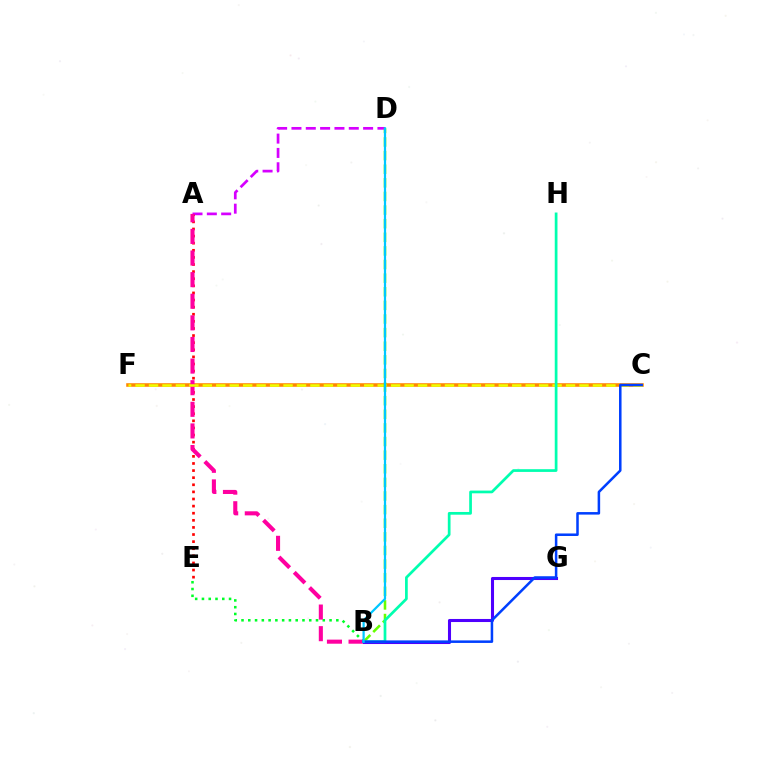{('A', 'D'): [{'color': '#d600ff', 'line_style': 'dashed', 'thickness': 1.95}], ('C', 'F'): [{'color': '#ff8800', 'line_style': 'solid', 'thickness': 2.57}, {'color': '#eeff00', 'line_style': 'dashed', 'thickness': 1.83}], ('B', 'E'): [{'color': '#00ff27', 'line_style': 'dotted', 'thickness': 1.84}], ('A', 'E'): [{'color': '#ff0000', 'line_style': 'dotted', 'thickness': 1.93}], ('A', 'B'): [{'color': '#ff00a0', 'line_style': 'dashed', 'thickness': 2.94}], ('B', 'G'): [{'color': '#4f00ff', 'line_style': 'solid', 'thickness': 2.21}], ('B', 'D'): [{'color': '#66ff00', 'line_style': 'dashed', 'thickness': 1.85}, {'color': '#00c7ff', 'line_style': 'solid', 'thickness': 1.6}], ('B', 'H'): [{'color': '#00ffaf', 'line_style': 'solid', 'thickness': 1.96}], ('B', 'C'): [{'color': '#003fff', 'line_style': 'solid', 'thickness': 1.82}]}